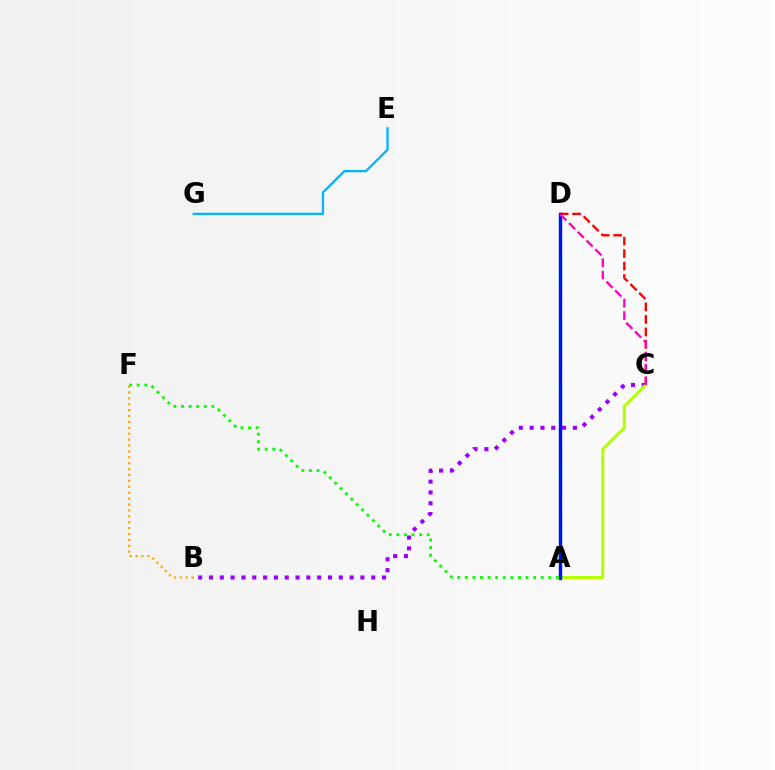{('C', 'D'): [{'color': '#ff0000', 'line_style': 'dashed', 'thickness': 1.69}, {'color': '#ff00bd', 'line_style': 'dashed', 'thickness': 1.68}], ('B', 'C'): [{'color': '#9b00ff', 'line_style': 'dotted', 'thickness': 2.94}], ('B', 'F'): [{'color': '#ffa500', 'line_style': 'dotted', 'thickness': 1.6}], ('A', 'C'): [{'color': '#b3ff00', 'line_style': 'solid', 'thickness': 2.19}], ('E', 'G'): [{'color': '#00b5ff', 'line_style': 'solid', 'thickness': 1.65}], ('A', 'D'): [{'color': '#00ff9d', 'line_style': 'dotted', 'thickness': 2.48}, {'color': '#0010ff', 'line_style': 'solid', 'thickness': 2.41}], ('A', 'F'): [{'color': '#08ff00', 'line_style': 'dotted', 'thickness': 2.06}]}